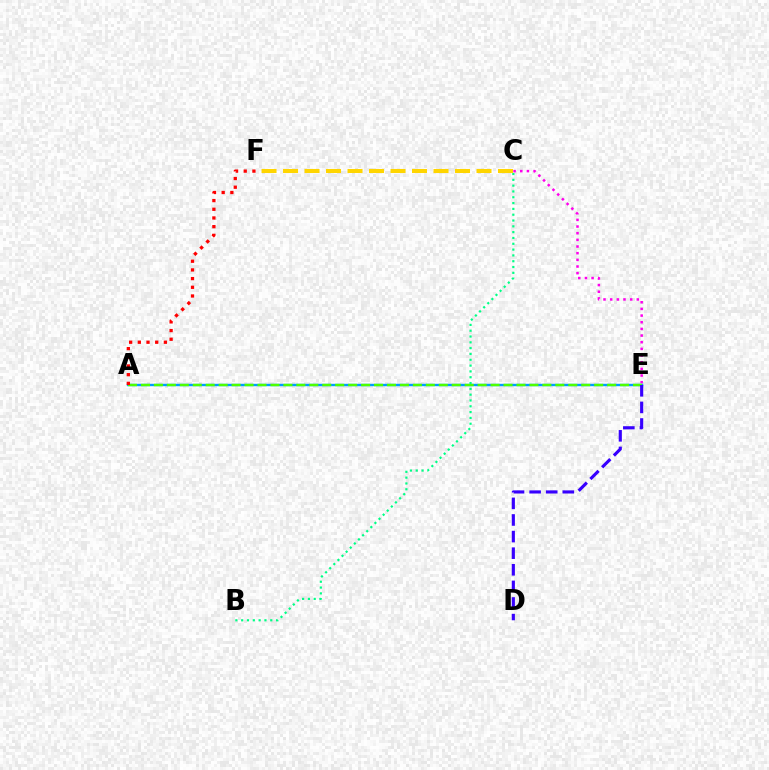{('C', 'E'): [{'color': '#ff00ed', 'line_style': 'dotted', 'thickness': 1.81}], ('A', 'E'): [{'color': '#009eff', 'line_style': 'solid', 'thickness': 1.72}, {'color': '#4fff00', 'line_style': 'dashed', 'thickness': 1.76}], ('B', 'C'): [{'color': '#00ff86', 'line_style': 'dotted', 'thickness': 1.58}], ('A', 'F'): [{'color': '#ff0000', 'line_style': 'dotted', 'thickness': 2.36}], ('D', 'E'): [{'color': '#3700ff', 'line_style': 'dashed', 'thickness': 2.26}], ('C', 'F'): [{'color': '#ffd500', 'line_style': 'dashed', 'thickness': 2.92}]}